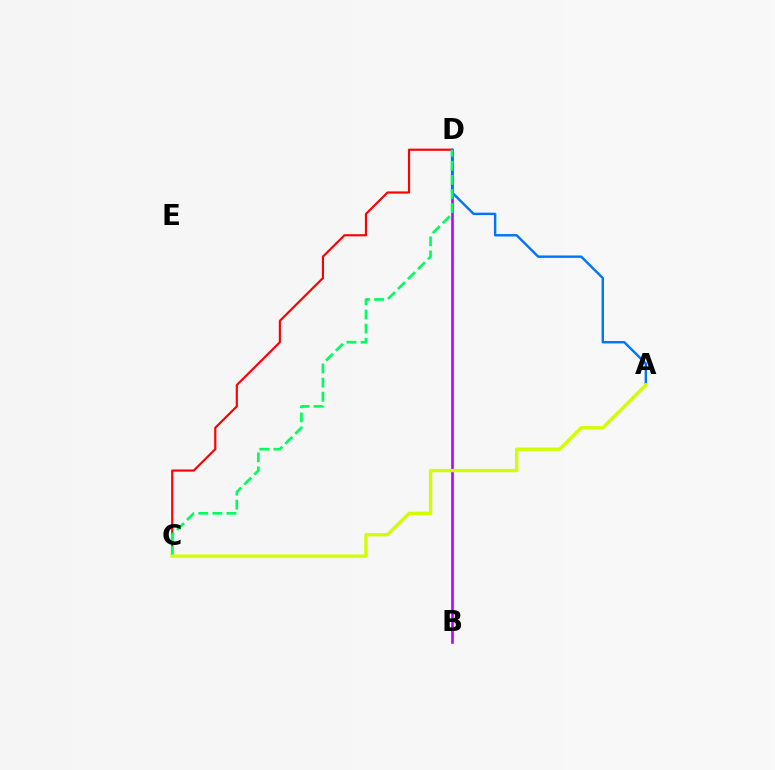{('C', 'D'): [{'color': '#ff0000', 'line_style': 'solid', 'thickness': 1.55}, {'color': '#00ff5c', 'line_style': 'dashed', 'thickness': 1.91}], ('B', 'D'): [{'color': '#b900ff', 'line_style': 'solid', 'thickness': 1.88}], ('A', 'D'): [{'color': '#0074ff', 'line_style': 'solid', 'thickness': 1.73}], ('A', 'C'): [{'color': '#d1ff00', 'line_style': 'solid', 'thickness': 2.41}]}